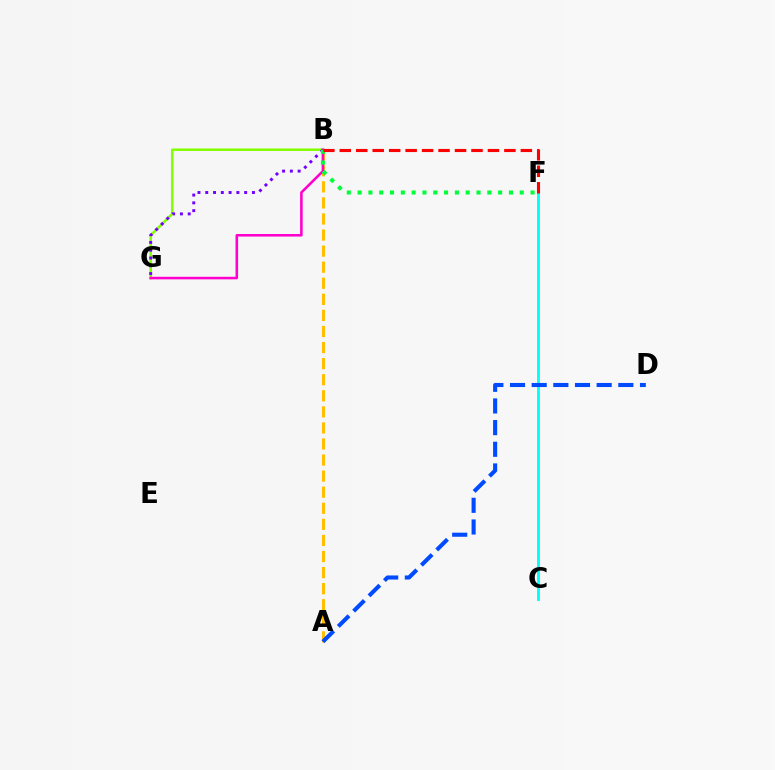{('B', 'G'): [{'color': '#84ff00', 'line_style': 'solid', 'thickness': 1.81}, {'color': '#7200ff', 'line_style': 'dotted', 'thickness': 2.12}, {'color': '#ff00cf', 'line_style': 'solid', 'thickness': 1.85}], ('C', 'F'): [{'color': '#00fff6', 'line_style': 'solid', 'thickness': 2.05}], ('A', 'B'): [{'color': '#ffbd00', 'line_style': 'dashed', 'thickness': 2.18}], ('A', 'D'): [{'color': '#004bff', 'line_style': 'dashed', 'thickness': 2.94}], ('B', 'F'): [{'color': '#00ff39', 'line_style': 'dotted', 'thickness': 2.94}, {'color': '#ff0000', 'line_style': 'dashed', 'thickness': 2.24}]}